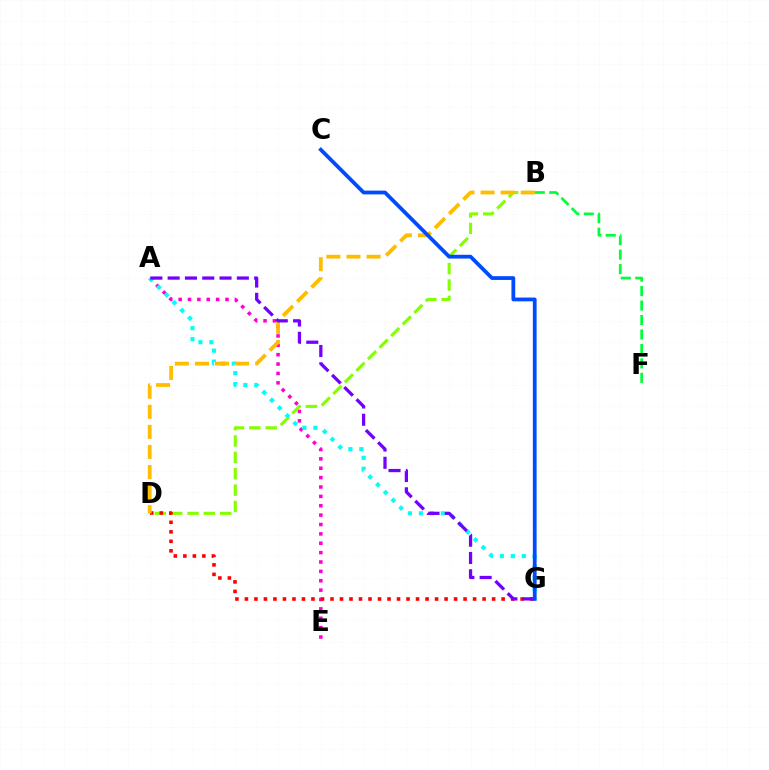{('A', 'E'): [{'color': '#ff00cf', 'line_style': 'dotted', 'thickness': 2.55}], ('B', 'D'): [{'color': '#84ff00', 'line_style': 'dashed', 'thickness': 2.22}, {'color': '#ffbd00', 'line_style': 'dashed', 'thickness': 2.73}], ('B', 'F'): [{'color': '#00ff39', 'line_style': 'dashed', 'thickness': 1.96}], ('A', 'G'): [{'color': '#00fff6', 'line_style': 'dotted', 'thickness': 2.98}, {'color': '#7200ff', 'line_style': 'dashed', 'thickness': 2.35}], ('D', 'G'): [{'color': '#ff0000', 'line_style': 'dotted', 'thickness': 2.58}], ('C', 'G'): [{'color': '#004bff', 'line_style': 'solid', 'thickness': 2.72}]}